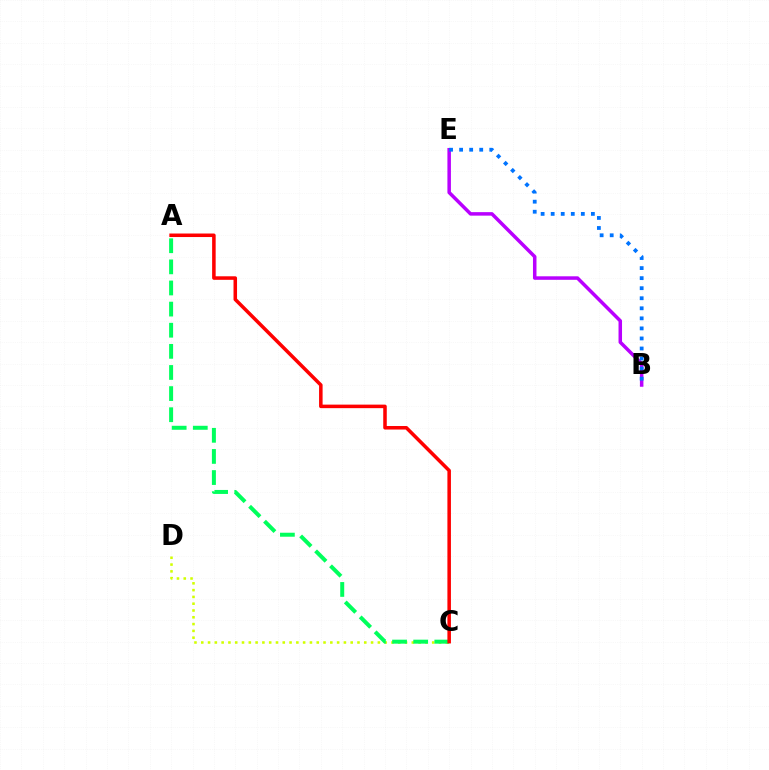{('C', 'D'): [{'color': '#d1ff00', 'line_style': 'dotted', 'thickness': 1.85}], ('A', 'C'): [{'color': '#00ff5c', 'line_style': 'dashed', 'thickness': 2.87}, {'color': '#ff0000', 'line_style': 'solid', 'thickness': 2.54}], ('B', 'E'): [{'color': '#b900ff', 'line_style': 'solid', 'thickness': 2.52}, {'color': '#0074ff', 'line_style': 'dotted', 'thickness': 2.73}]}